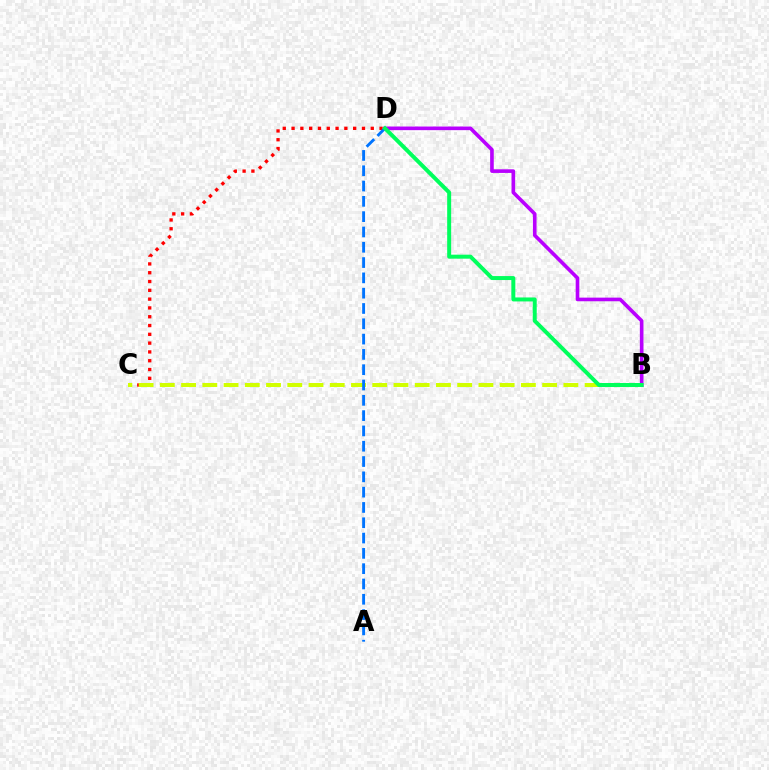{('B', 'D'): [{'color': '#b900ff', 'line_style': 'solid', 'thickness': 2.61}, {'color': '#00ff5c', 'line_style': 'solid', 'thickness': 2.86}], ('C', 'D'): [{'color': '#ff0000', 'line_style': 'dotted', 'thickness': 2.39}], ('B', 'C'): [{'color': '#d1ff00', 'line_style': 'dashed', 'thickness': 2.89}], ('A', 'D'): [{'color': '#0074ff', 'line_style': 'dashed', 'thickness': 2.08}]}